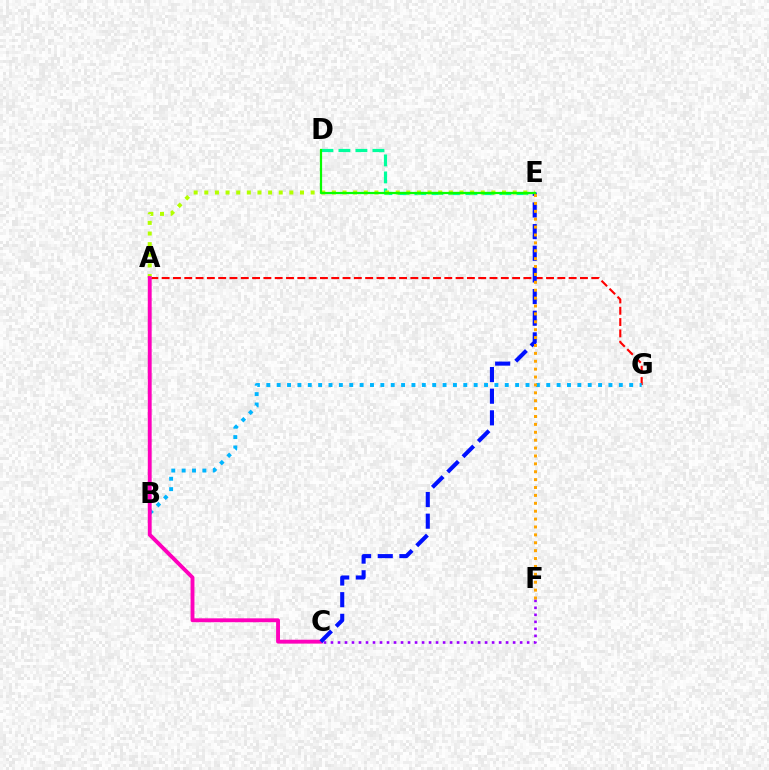{('A', 'G'): [{'color': '#ff0000', 'line_style': 'dashed', 'thickness': 1.54}], ('B', 'G'): [{'color': '#00b5ff', 'line_style': 'dotted', 'thickness': 2.82}], ('D', 'E'): [{'color': '#00ff9d', 'line_style': 'dashed', 'thickness': 2.31}, {'color': '#08ff00', 'line_style': 'solid', 'thickness': 1.6}], ('A', 'E'): [{'color': '#b3ff00', 'line_style': 'dotted', 'thickness': 2.89}], ('A', 'C'): [{'color': '#ff00bd', 'line_style': 'solid', 'thickness': 2.8}], ('C', 'F'): [{'color': '#9b00ff', 'line_style': 'dotted', 'thickness': 1.9}], ('C', 'E'): [{'color': '#0010ff', 'line_style': 'dashed', 'thickness': 2.94}], ('E', 'F'): [{'color': '#ffa500', 'line_style': 'dotted', 'thickness': 2.14}]}